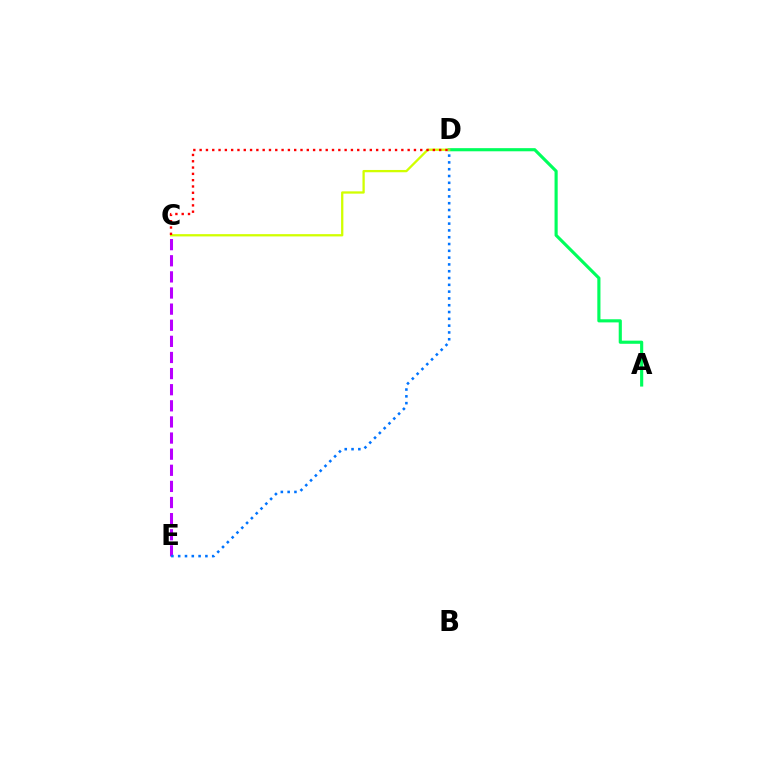{('C', 'E'): [{'color': '#b900ff', 'line_style': 'dashed', 'thickness': 2.19}], ('A', 'D'): [{'color': '#00ff5c', 'line_style': 'solid', 'thickness': 2.26}], ('C', 'D'): [{'color': '#d1ff00', 'line_style': 'solid', 'thickness': 1.65}, {'color': '#ff0000', 'line_style': 'dotted', 'thickness': 1.71}], ('D', 'E'): [{'color': '#0074ff', 'line_style': 'dotted', 'thickness': 1.85}]}